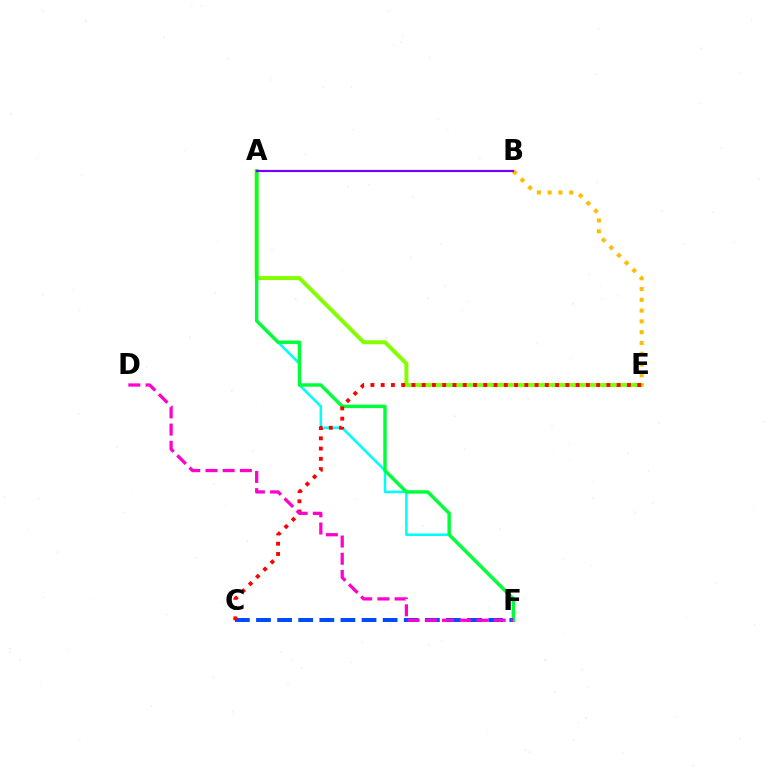{('A', 'E'): [{'color': '#84ff00', 'line_style': 'solid', 'thickness': 2.86}], ('A', 'F'): [{'color': '#00fff6', 'line_style': 'solid', 'thickness': 1.85}, {'color': '#00ff39', 'line_style': 'solid', 'thickness': 2.47}], ('B', 'E'): [{'color': '#ffbd00', 'line_style': 'dotted', 'thickness': 2.93}], ('C', 'F'): [{'color': '#004bff', 'line_style': 'dashed', 'thickness': 2.87}], ('C', 'E'): [{'color': '#ff0000', 'line_style': 'dotted', 'thickness': 2.79}], ('A', 'B'): [{'color': '#7200ff', 'line_style': 'solid', 'thickness': 1.58}], ('D', 'F'): [{'color': '#ff00cf', 'line_style': 'dashed', 'thickness': 2.34}]}